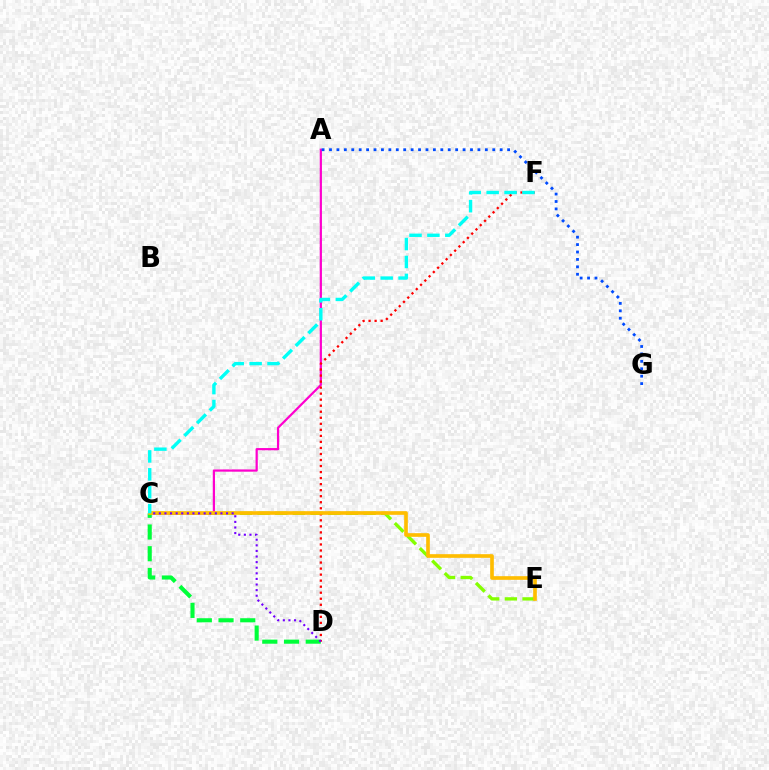{('C', 'E'): [{'color': '#84ff00', 'line_style': 'dashed', 'thickness': 2.4}, {'color': '#ffbd00', 'line_style': 'solid', 'thickness': 2.63}], ('A', 'C'): [{'color': '#ff00cf', 'line_style': 'solid', 'thickness': 1.6}], ('C', 'D'): [{'color': '#00ff39', 'line_style': 'dashed', 'thickness': 2.95}, {'color': '#7200ff', 'line_style': 'dotted', 'thickness': 1.52}], ('D', 'F'): [{'color': '#ff0000', 'line_style': 'dotted', 'thickness': 1.64}], ('A', 'G'): [{'color': '#004bff', 'line_style': 'dotted', 'thickness': 2.02}], ('C', 'F'): [{'color': '#00fff6', 'line_style': 'dashed', 'thickness': 2.43}]}